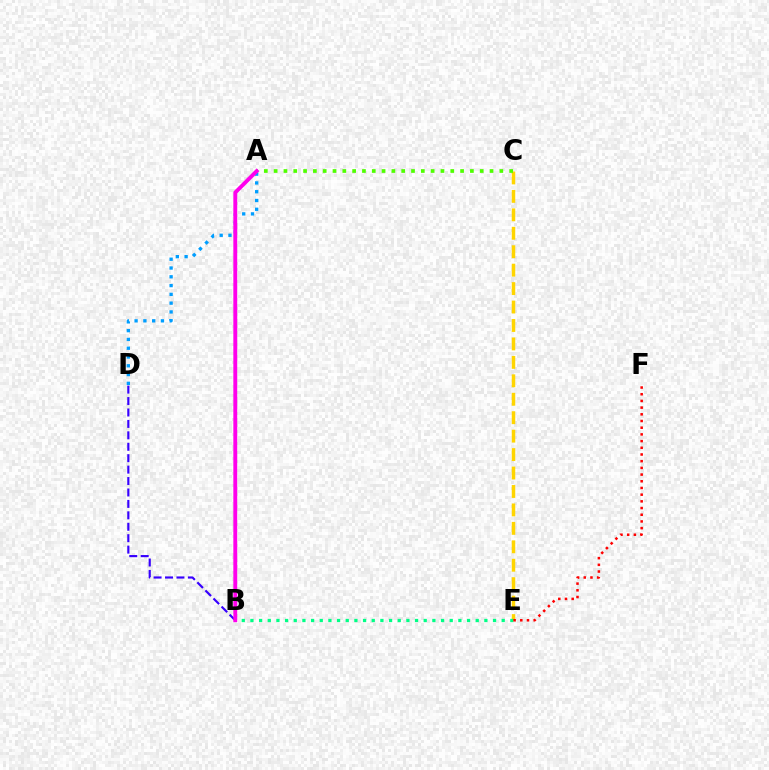{('C', 'E'): [{'color': '#ffd500', 'line_style': 'dashed', 'thickness': 2.51}], ('B', 'D'): [{'color': '#3700ff', 'line_style': 'dashed', 'thickness': 1.55}], ('A', 'D'): [{'color': '#009eff', 'line_style': 'dotted', 'thickness': 2.39}], ('A', 'C'): [{'color': '#4fff00', 'line_style': 'dotted', 'thickness': 2.67}], ('B', 'E'): [{'color': '#00ff86', 'line_style': 'dotted', 'thickness': 2.35}], ('E', 'F'): [{'color': '#ff0000', 'line_style': 'dotted', 'thickness': 1.82}], ('A', 'B'): [{'color': '#ff00ed', 'line_style': 'solid', 'thickness': 2.8}]}